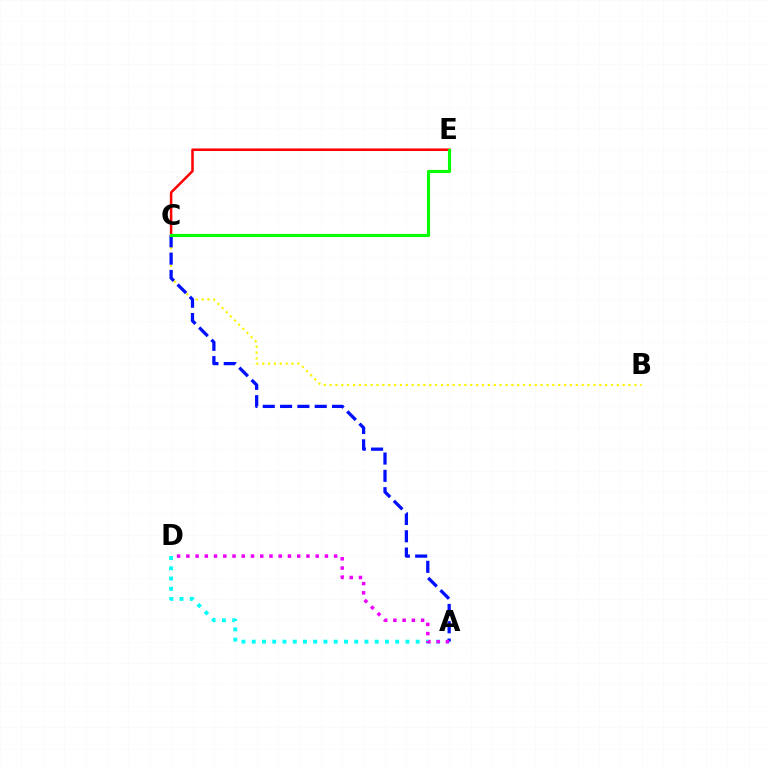{('A', 'D'): [{'color': '#00fff6', 'line_style': 'dotted', 'thickness': 2.78}, {'color': '#ee00ff', 'line_style': 'dotted', 'thickness': 2.51}], ('B', 'C'): [{'color': '#fcf500', 'line_style': 'dotted', 'thickness': 1.59}], ('C', 'E'): [{'color': '#ff0000', 'line_style': 'solid', 'thickness': 1.81}, {'color': '#08ff00', 'line_style': 'solid', 'thickness': 2.24}], ('A', 'C'): [{'color': '#0010ff', 'line_style': 'dashed', 'thickness': 2.35}]}